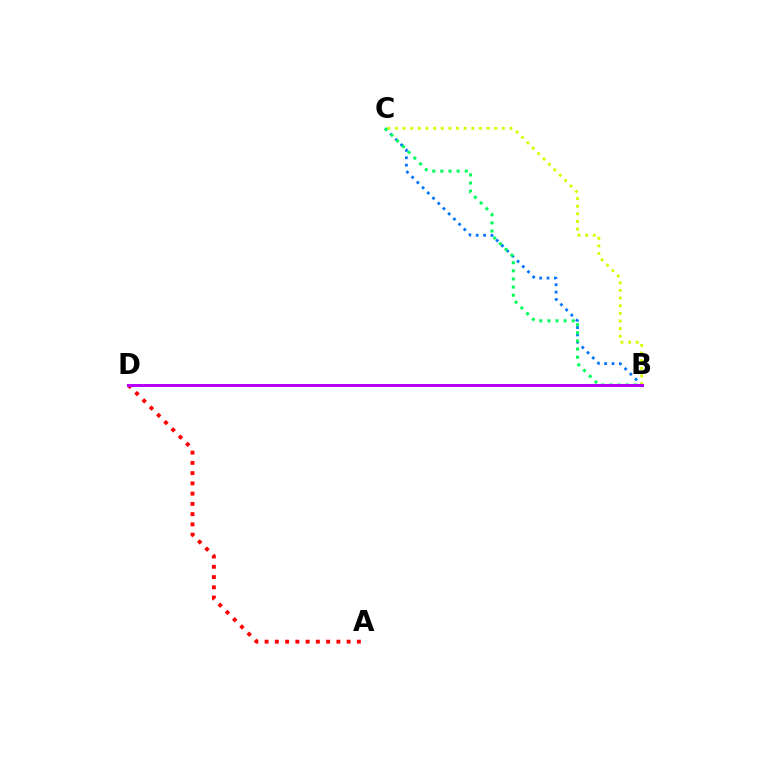{('B', 'C'): [{'color': '#0074ff', 'line_style': 'dotted', 'thickness': 2.01}, {'color': '#d1ff00', 'line_style': 'dotted', 'thickness': 2.07}, {'color': '#00ff5c', 'line_style': 'dotted', 'thickness': 2.21}], ('A', 'D'): [{'color': '#ff0000', 'line_style': 'dotted', 'thickness': 2.79}], ('B', 'D'): [{'color': '#b900ff', 'line_style': 'solid', 'thickness': 2.15}]}